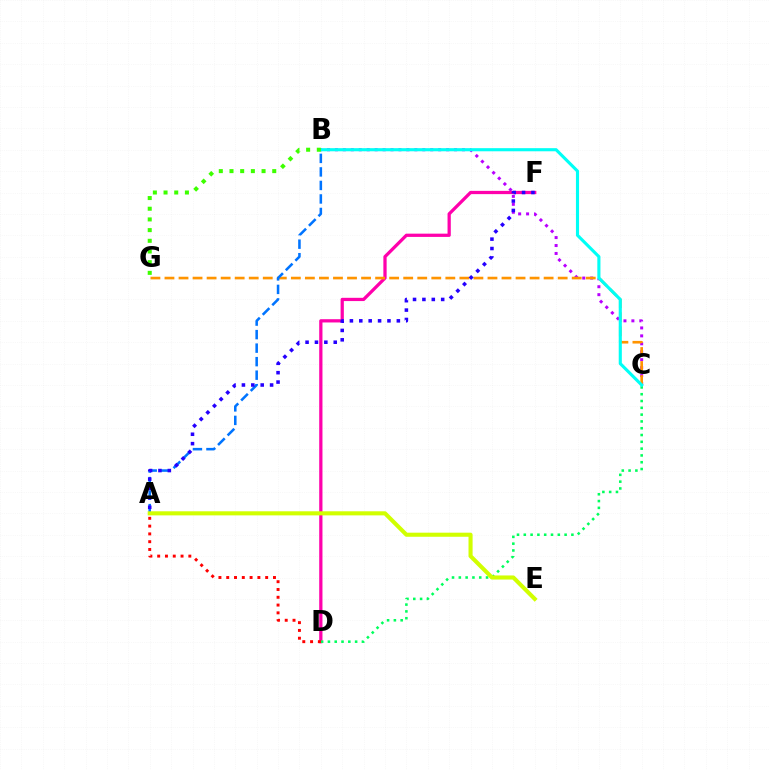{('B', 'C'): [{'color': '#b900ff', 'line_style': 'dotted', 'thickness': 2.16}, {'color': '#00fff6', 'line_style': 'solid', 'thickness': 2.25}], ('D', 'F'): [{'color': '#ff00ac', 'line_style': 'solid', 'thickness': 2.34}], ('C', 'G'): [{'color': '#ff9400', 'line_style': 'dashed', 'thickness': 1.91}], ('A', 'B'): [{'color': '#0074ff', 'line_style': 'dashed', 'thickness': 1.84}], ('C', 'D'): [{'color': '#00ff5c', 'line_style': 'dotted', 'thickness': 1.85}], ('A', 'D'): [{'color': '#ff0000', 'line_style': 'dotted', 'thickness': 2.12}], ('A', 'E'): [{'color': '#d1ff00', 'line_style': 'solid', 'thickness': 2.94}], ('B', 'G'): [{'color': '#3dff00', 'line_style': 'dotted', 'thickness': 2.9}], ('A', 'F'): [{'color': '#2500ff', 'line_style': 'dotted', 'thickness': 2.55}]}